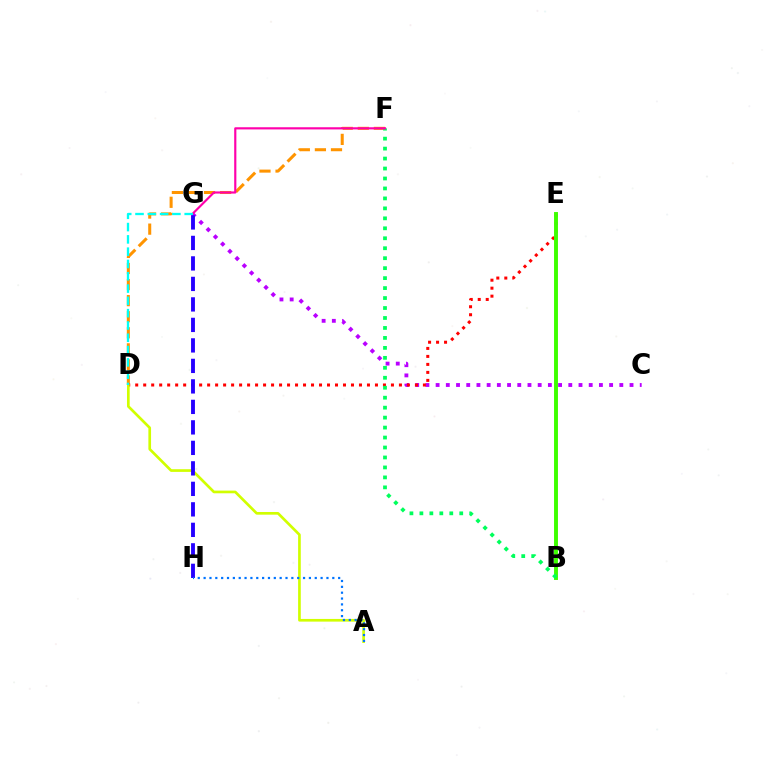{('D', 'F'): [{'color': '#ff9400', 'line_style': 'dashed', 'thickness': 2.18}], ('C', 'G'): [{'color': '#b900ff', 'line_style': 'dotted', 'thickness': 2.77}], ('D', 'E'): [{'color': '#ff0000', 'line_style': 'dotted', 'thickness': 2.17}], ('B', 'E'): [{'color': '#3dff00', 'line_style': 'solid', 'thickness': 2.82}], ('B', 'F'): [{'color': '#00ff5c', 'line_style': 'dotted', 'thickness': 2.71}], ('F', 'G'): [{'color': '#ff00ac', 'line_style': 'solid', 'thickness': 1.56}], ('A', 'D'): [{'color': '#d1ff00', 'line_style': 'solid', 'thickness': 1.93}], ('D', 'G'): [{'color': '#00fff6', 'line_style': 'dashed', 'thickness': 1.67}], ('G', 'H'): [{'color': '#2500ff', 'line_style': 'dashed', 'thickness': 2.78}], ('A', 'H'): [{'color': '#0074ff', 'line_style': 'dotted', 'thickness': 1.59}]}